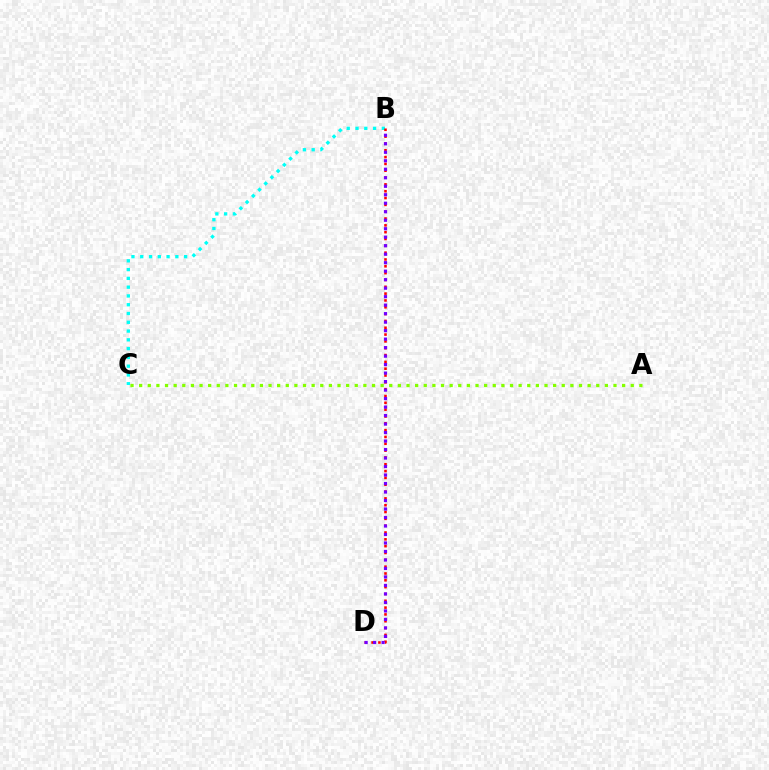{('B', 'C'): [{'color': '#00fff6', 'line_style': 'dotted', 'thickness': 2.39}], ('B', 'D'): [{'color': '#ff0000', 'line_style': 'dotted', 'thickness': 1.85}, {'color': '#7200ff', 'line_style': 'dotted', 'thickness': 2.31}], ('A', 'C'): [{'color': '#84ff00', 'line_style': 'dotted', 'thickness': 2.34}]}